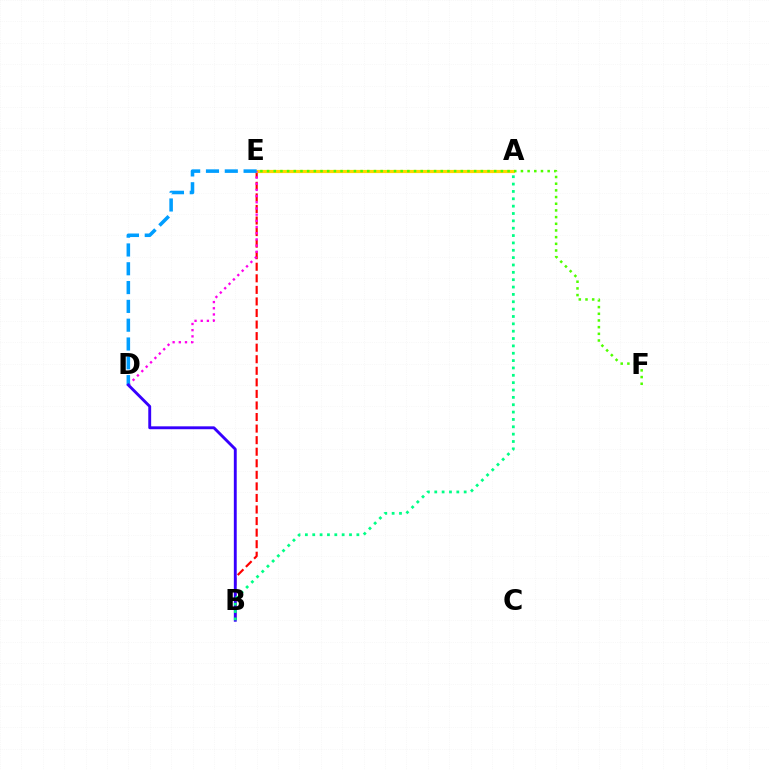{('B', 'E'): [{'color': '#ff0000', 'line_style': 'dashed', 'thickness': 1.57}], ('A', 'E'): [{'color': '#ffd500', 'line_style': 'solid', 'thickness': 2.3}], ('D', 'E'): [{'color': '#ff00ed', 'line_style': 'dotted', 'thickness': 1.68}, {'color': '#009eff', 'line_style': 'dashed', 'thickness': 2.56}], ('E', 'F'): [{'color': '#4fff00', 'line_style': 'dotted', 'thickness': 1.82}], ('B', 'D'): [{'color': '#3700ff', 'line_style': 'solid', 'thickness': 2.07}], ('A', 'B'): [{'color': '#00ff86', 'line_style': 'dotted', 'thickness': 2.0}]}